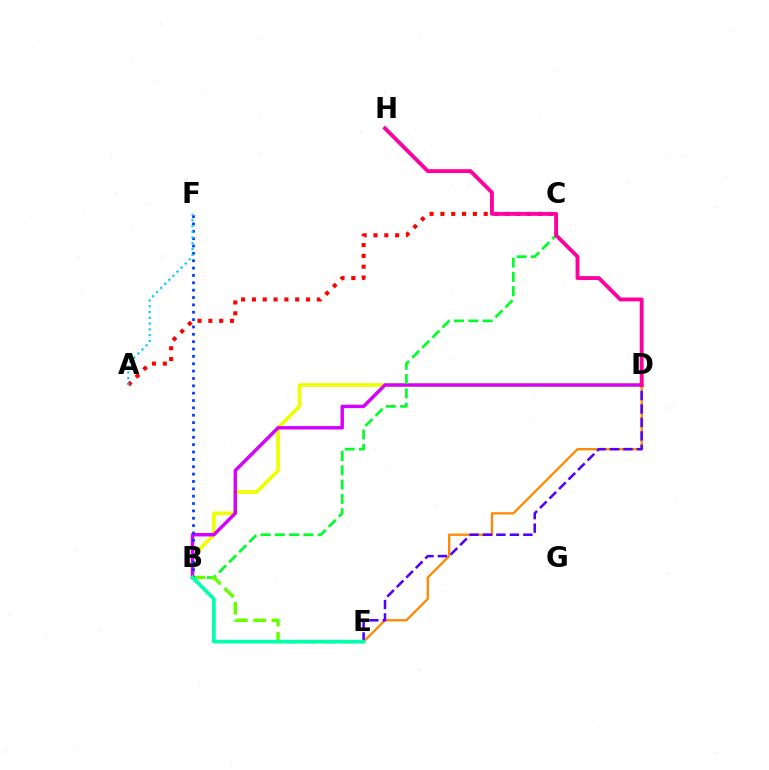{('B', 'D'): [{'color': '#eeff00', 'line_style': 'solid', 'thickness': 2.66}, {'color': '#d600ff', 'line_style': 'solid', 'thickness': 2.46}], ('A', 'C'): [{'color': '#ff0000', 'line_style': 'dotted', 'thickness': 2.94}], ('D', 'E'): [{'color': '#ff8800', 'line_style': 'solid', 'thickness': 1.65}, {'color': '#4f00ff', 'line_style': 'dashed', 'thickness': 1.83}], ('B', 'C'): [{'color': '#00ff27', 'line_style': 'dashed', 'thickness': 1.94}], ('B', 'E'): [{'color': '#66ff00', 'line_style': 'dashed', 'thickness': 2.47}, {'color': '#00ffaf', 'line_style': 'solid', 'thickness': 2.63}], ('B', 'F'): [{'color': '#003fff', 'line_style': 'dotted', 'thickness': 2.0}], ('D', 'H'): [{'color': '#ff00a0', 'line_style': 'solid', 'thickness': 2.78}], ('A', 'F'): [{'color': '#00c7ff', 'line_style': 'dotted', 'thickness': 1.57}]}